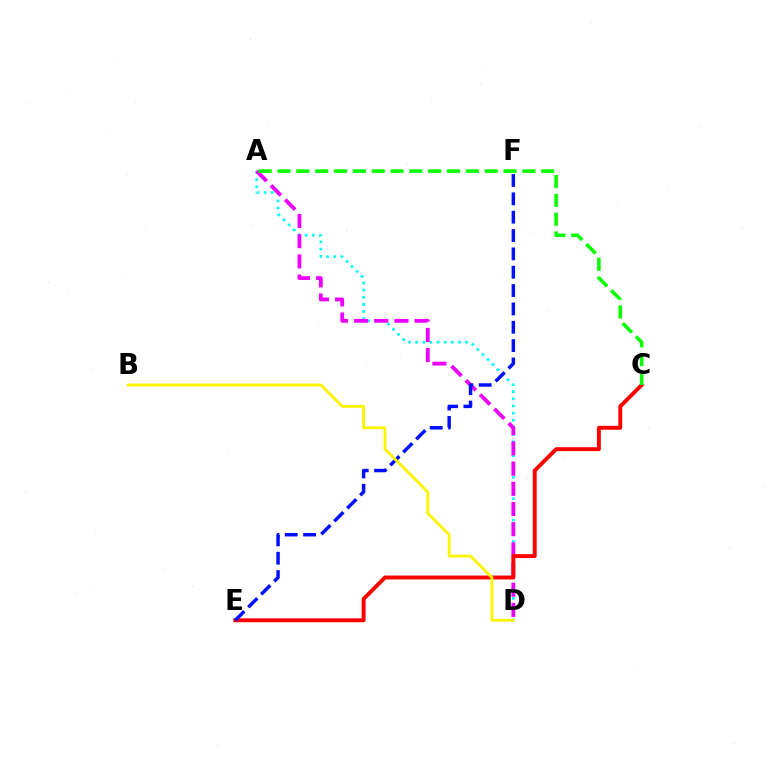{('A', 'D'): [{'color': '#00fff6', 'line_style': 'dotted', 'thickness': 1.94}, {'color': '#ee00ff', 'line_style': 'dashed', 'thickness': 2.74}], ('C', 'E'): [{'color': '#ff0000', 'line_style': 'solid', 'thickness': 2.82}], ('E', 'F'): [{'color': '#0010ff', 'line_style': 'dashed', 'thickness': 2.49}], ('B', 'D'): [{'color': '#fcf500', 'line_style': 'solid', 'thickness': 2.03}], ('A', 'C'): [{'color': '#08ff00', 'line_style': 'dashed', 'thickness': 2.56}]}